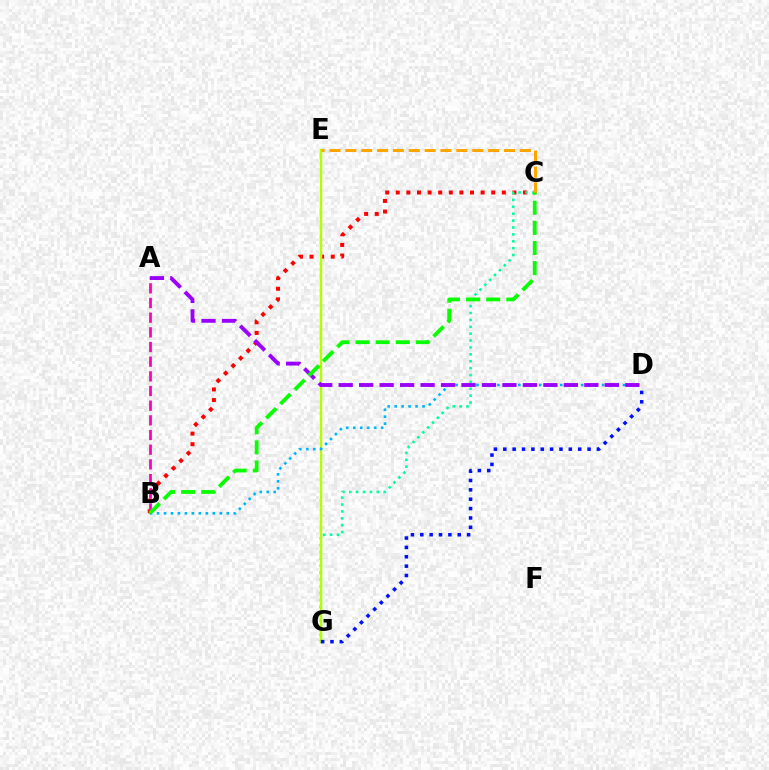{('B', 'C'): [{'color': '#ff0000', 'line_style': 'dotted', 'thickness': 2.88}, {'color': '#08ff00', 'line_style': 'dashed', 'thickness': 2.73}], ('C', 'G'): [{'color': '#00ff9d', 'line_style': 'dotted', 'thickness': 1.87}], ('E', 'G'): [{'color': '#b3ff00', 'line_style': 'solid', 'thickness': 1.75}], ('C', 'E'): [{'color': '#ffa500', 'line_style': 'dashed', 'thickness': 2.16}], ('B', 'D'): [{'color': '#00b5ff', 'line_style': 'dotted', 'thickness': 1.9}], ('A', 'B'): [{'color': '#ff00bd', 'line_style': 'dashed', 'thickness': 1.99}], ('D', 'G'): [{'color': '#0010ff', 'line_style': 'dotted', 'thickness': 2.54}], ('A', 'D'): [{'color': '#9b00ff', 'line_style': 'dashed', 'thickness': 2.78}]}